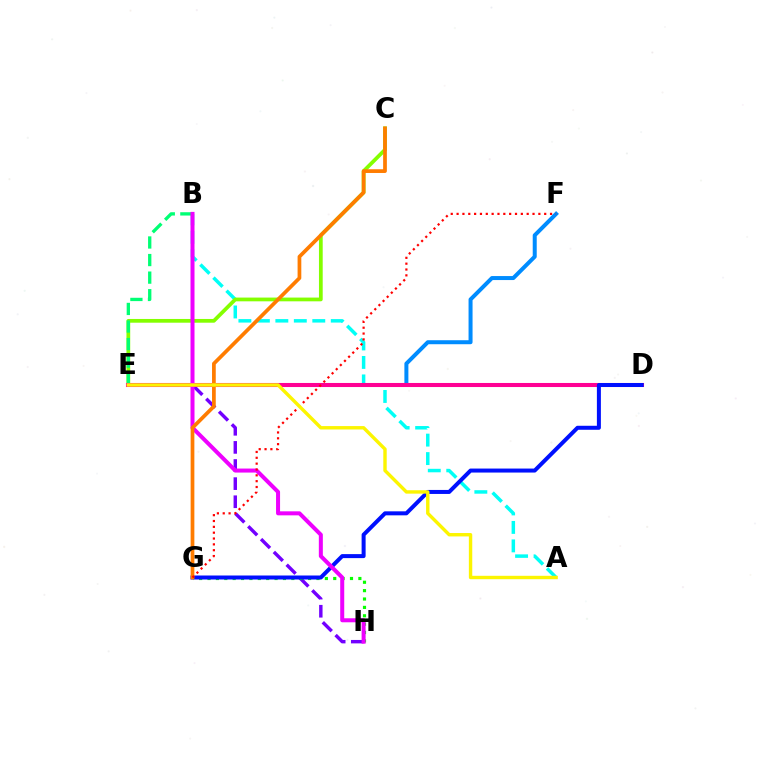{('A', 'B'): [{'color': '#00fff6', 'line_style': 'dashed', 'thickness': 2.51}], ('E', 'F'): [{'color': '#008cff', 'line_style': 'solid', 'thickness': 2.88}], ('C', 'E'): [{'color': '#84ff00', 'line_style': 'solid', 'thickness': 2.69}], ('E', 'H'): [{'color': '#7200ff', 'line_style': 'dashed', 'thickness': 2.46}], ('B', 'E'): [{'color': '#00ff74', 'line_style': 'dashed', 'thickness': 2.39}], ('D', 'E'): [{'color': '#ff0094', 'line_style': 'solid', 'thickness': 2.92}], ('G', 'H'): [{'color': '#08ff00', 'line_style': 'dotted', 'thickness': 2.28}], ('D', 'G'): [{'color': '#0010ff', 'line_style': 'solid', 'thickness': 2.88}], ('B', 'H'): [{'color': '#ee00ff', 'line_style': 'solid', 'thickness': 2.89}], ('C', 'G'): [{'color': '#ff7c00', 'line_style': 'solid', 'thickness': 2.68}], ('F', 'G'): [{'color': '#ff0000', 'line_style': 'dotted', 'thickness': 1.59}], ('A', 'E'): [{'color': '#fcf500', 'line_style': 'solid', 'thickness': 2.45}]}